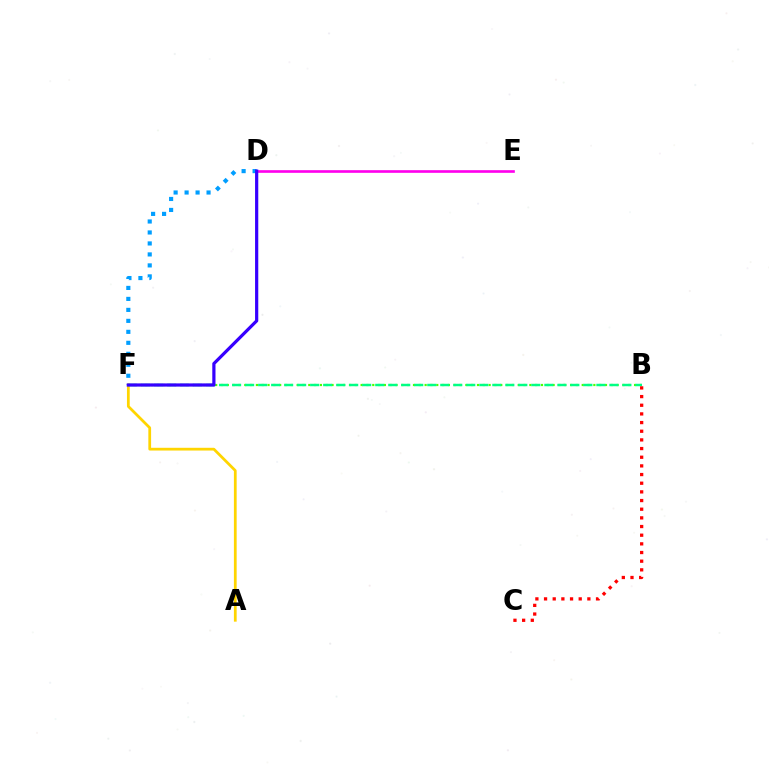{('D', 'E'): [{'color': '#ff00ed', 'line_style': 'solid', 'thickness': 1.91}], ('B', 'F'): [{'color': '#4fff00', 'line_style': 'dotted', 'thickness': 1.58}, {'color': '#00ff86', 'line_style': 'dashed', 'thickness': 1.77}], ('A', 'F'): [{'color': '#ffd500', 'line_style': 'solid', 'thickness': 1.98}], ('D', 'F'): [{'color': '#009eff', 'line_style': 'dotted', 'thickness': 2.98}, {'color': '#3700ff', 'line_style': 'solid', 'thickness': 2.31}], ('B', 'C'): [{'color': '#ff0000', 'line_style': 'dotted', 'thickness': 2.35}]}